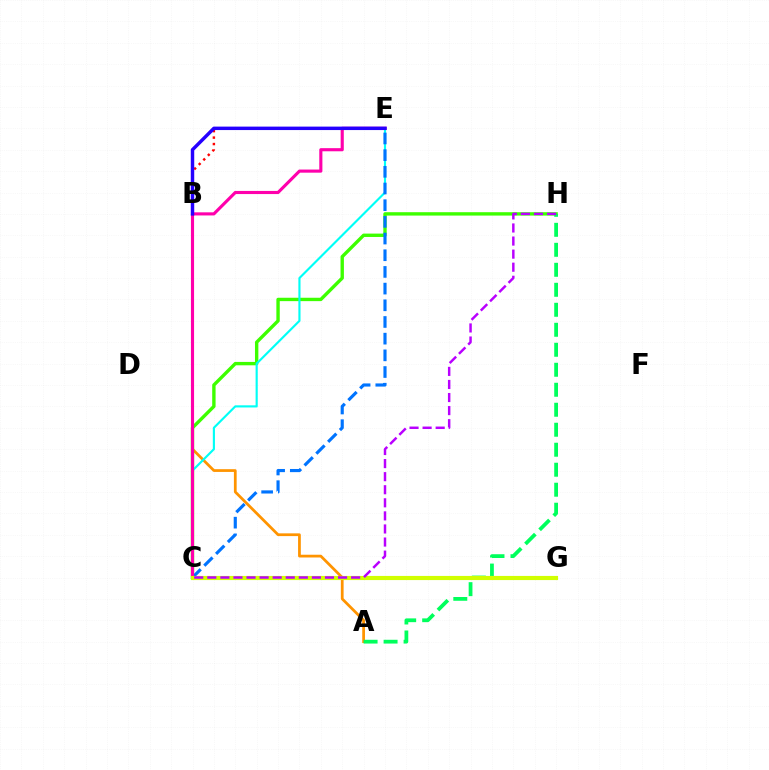{('A', 'B'): [{'color': '#ff9400', 'line_style': 'solid', 'thickness': 1.98}], ('C', 'H'): [{'color': '#3dff00', 'line_style': 'solid', 'thickness': 2.43}, {'color': '#b900ff', 'line_style': 'dashed', 'thickness': 1.78}], ('C', 'E'): [{'color': '#00fff6', 'line_style': 'solid', 'thickness': 1.55}, {'color': '#0074ff', 'line_style': 'dashed', 'thickness': 2.27}, {'color': '#ff00ac', 'line_style': 'solid', 'thickness': 2.25}], ('B', 'E'): [{'color': '#ff0000', 'line_style': 'dotted', 'thickness': 1.75}, {'color': '#2500ff', 'line_style': 'solid', 'thickness': 2.48}], ('A', 'H'): [{'color': '#00ff5c', 'line_style': 'dashed', 'thickness': 2.72}], ('C', 'G'): [{'color': '#d1ff00', 'line_style': 'solid', 'thickness': 2.98}]}